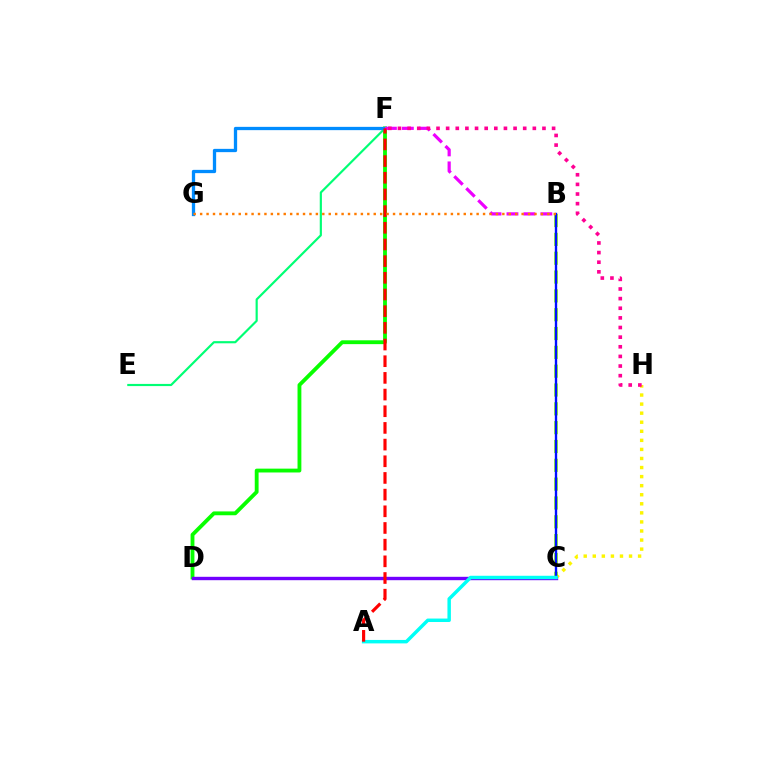{('D', 'F'): [{'color': '#08ff00', 'line_style': 'solid', 'thickness': 2.76}], ('E', 'F'): [{'color': '#00ff74', 'line_style': 'solid', 'thickness': 1.56}], ('F', 'G'): [{'color': '#008cff', 'line_style': 'solid', 'thickness': 2.37}], ('C', 'H'): [{'color': '#fcf500', 'line_style': 'dotted', 'thickness': 2.46}], ('B', 'F'): [{'color': '#ee00ff', 'line_style': 'dashed', 'thickness': 2.3}], ('B', 'C'): [{'color': '#84ff00', 'line_style': 'dashed', 'thickness': 2.56}, {'color': '#0010ff', 'line_style': 'solid', 'thickness': 1.71}], ('C', 'D'): [{'color': '#7200ff', 'line_style': 'solid', 'thickness': 2.44}], ('F', 'H'): [{'color': '#ff0094', 'line_style': 'dotted', 'thickness': 2.62}], ('A', 'C'): [{'color': '#00fff6', 'line_style': 'solid', 'thickness': 2.49}], ('A', 'F'): [{'color': '#ff0000', 'line_style': 'dashed', 'thickness': 2.27}], ('B', 'G'): [{'color': '#ff7c00', 'line_style': 'dotted', 'thickness': 1.75}]}